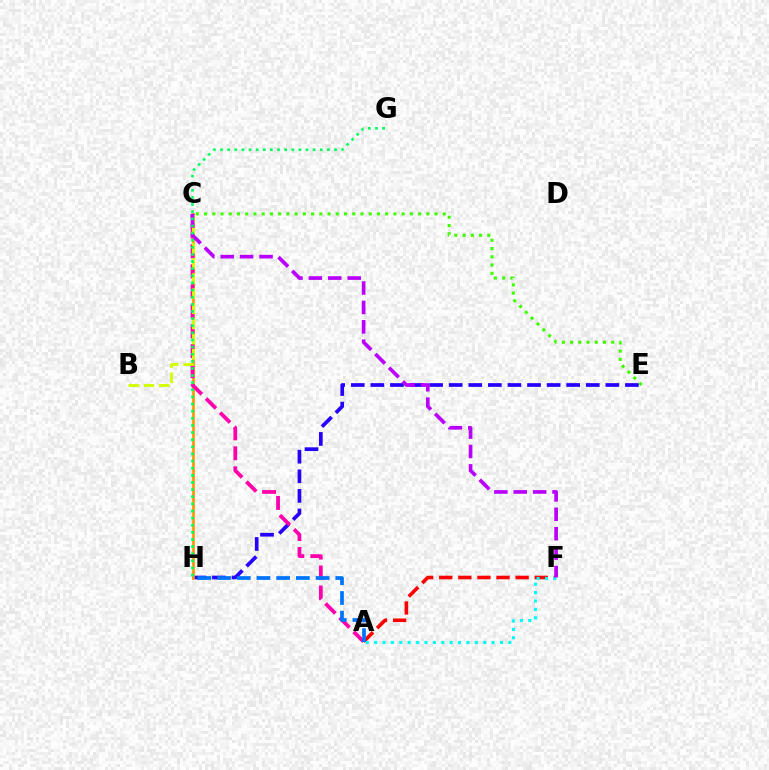{('A', 'F'): [{'color': '#ff0000', 'line_style': 'dashed', 'thickness': 2.59}, {'color': '#00fff6', 'line_style': 'dotted', 'thickness': 2.28}], ('E', 'H'): [{'color': '#2500ff', 'line_style': 'dashed', 'thickness': 2.66}], ('C', 'H'): [{'color': '#ff9400', 'line_style': 'solid', 'thickness': 1.9}], ('A', 'C'): [{'color': '#ff00ac', 'line_style': 'dashed', 'thickness': 2.71}], ('B', 'C'): [{'color': '#d1ff00', 'line_style': 'dashed', 'thickness': 2.06}], ('A', 'H'): [{'color': '#0074ff', 'line_style': 'dashed', 'thickness': 2.68}], ('C', 'F'): [{'color': '#b900ff', 'line_style': 'dashed', 'thickness': 2.64}], ('C', 'E'): [{'color': '#3dff00', 'line_style': 'dotted', 'thickness': 2.24}], ('G', 'H'): [{'color': '#00ff5c', 'line_style': 'dotted', 'thickness': 1.94}]}